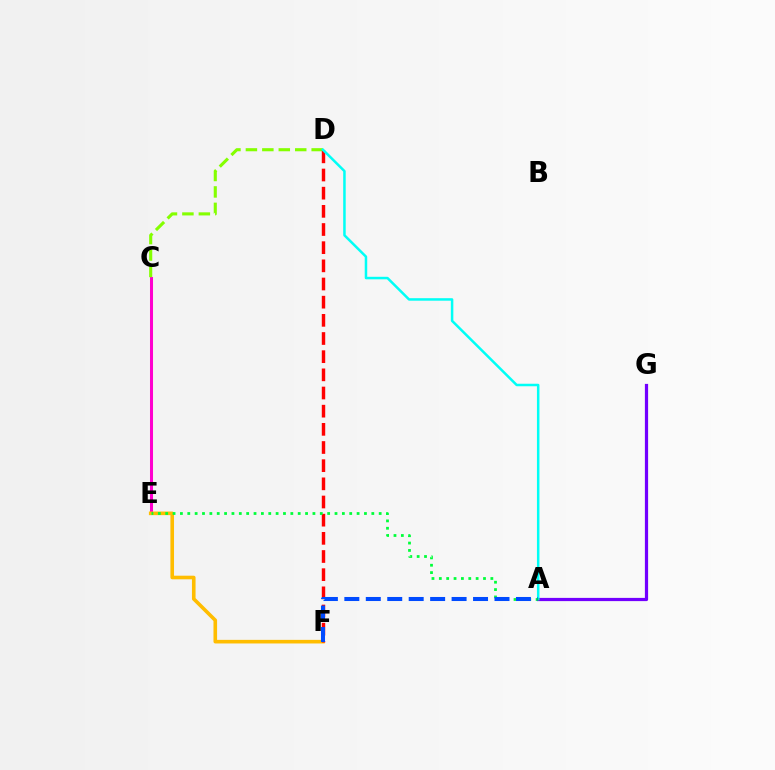{('C', 'E'): [{'color': '#ff00cf', 'line_style': 'solid', 'thickness': 2.19}], ('C', 'D'): [{'color': '#84ff00', 'line_style': 'dashed', 'thickness': 2.23}], ('A', 'G'): [{'color': '#7200ff', 'line_style': 'solid', 'thickness': 2.32}], ('E', 'F'): [{'color': '#ffbd00', 'line_style': 'solid', 'thickness': 2.6}], ('D', 'F'): [{'color': '#ff0000', 'line_style': 'dashed', 'thickness': 2.47}], ('A', 'D'): [{'color': '#00fff6', 'line_style': 'solid', 'thickness': 1.81}], ('A', 'E'): [{'color': '#00ff39', 'line_style': 'dotted', 'thickness': 2.0}], ('A', 'F'): [{'color': '#004bff', 'line_style': 'dashed', 'thickness': 2.91}]}